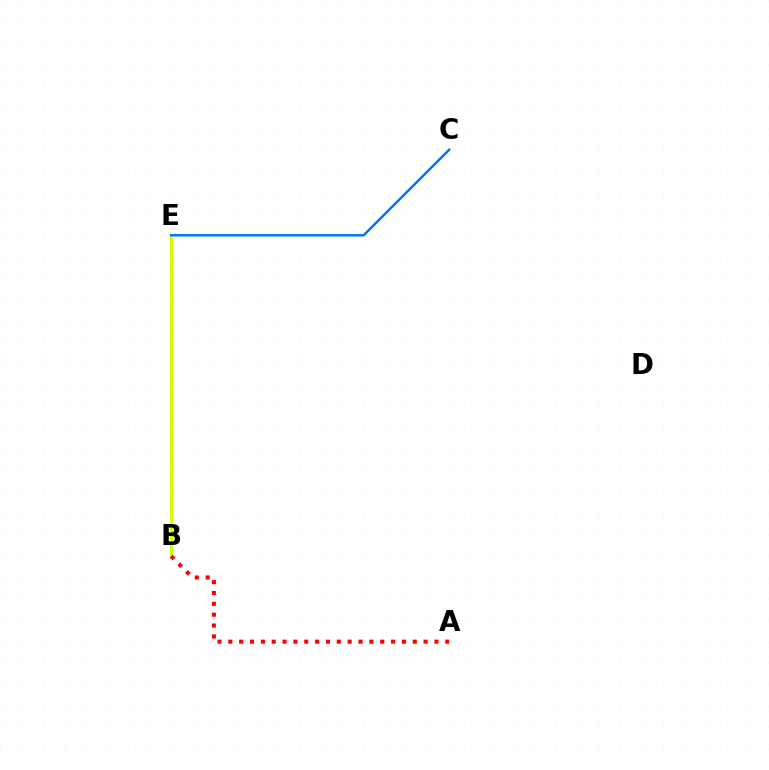{('B', 'E'): [{'color': '#b900ff', 'line_style': 'dotted', 'thickness': 1.92}, {'color': '#00ff5c', 'line_style': 'dotted', 'thickness': 1.97}, {'color': '#d1ff00', 'line_style': 'solid', 'thickness': 2.11}], ('A', 'B'): [{'color': '#ff0000', 'line_style': 'dotted', 'thickness': 2.95}], ('C', 'E'): [{'color': '#0074ff', 'line_style': 'solid', 'thickness': 1.77}]}